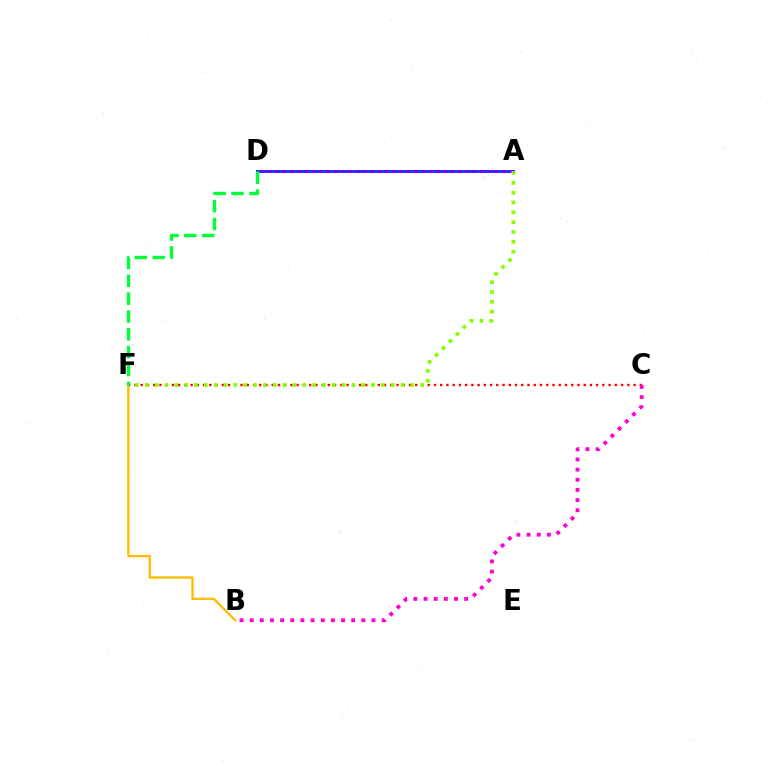{('B', 'F'): [{'color': '#ffbd00', 'line_style': 'solid', 'thickness': 1.67}], ('A', 'D'): [{'color': '#00fff6', 'line_style': 'dashed', 'thickness': 1.86}, {'color': '#7200ff', 'line_style': 'solid', 'thickness': 2.15}, {'color': '#004bff', 'line_style': 'dotted', 'thickness': 1.99}], ('C', 'F'): [{'color': '#ff0000', 'line_style': 'dotted', 'thickness': 1.7}], ('B', 'C'): [{'color': '#ff00cf', 'line_style': 'dotted', 'thickness': 2.76}], ('A', 'F'): [{'color': '#84ff00', 'line_style': 'dotted', 'thickness': 2.67}], ('D', 'F'): [{'color': '#00ff39', 'line_style': 'dashed', 'thickness': 2.42}]}